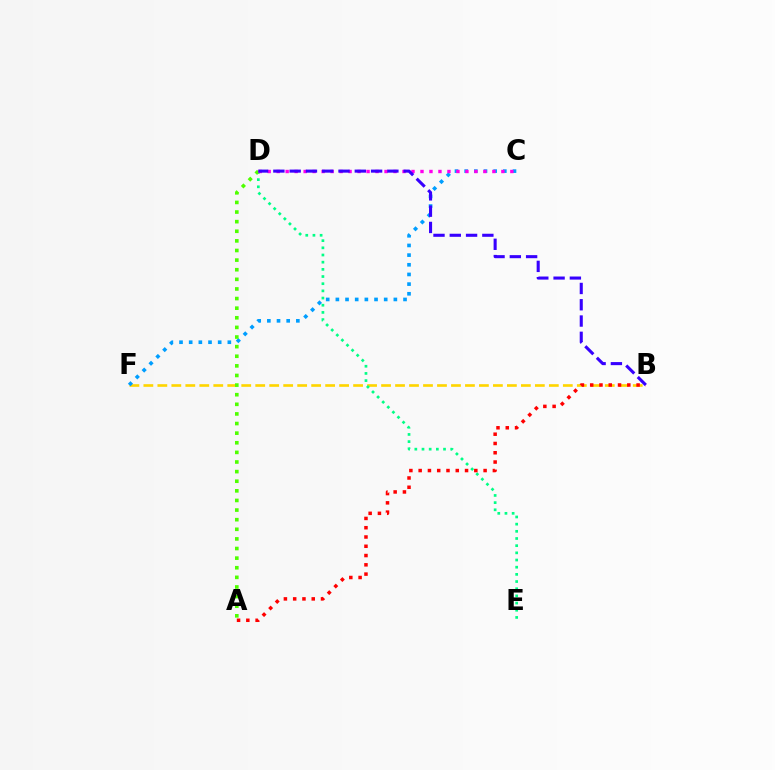{('B', 'F'): [{'color': '#ffd500', 'line_style': 'dashed', 'thickness': 1.9}], ('D', 'E'): [{'color': '#00ff86', 'line_style': 'dotted', 'thickness': 1.95}], ('C', 'F'): [{'color': '#009eff', 'line_style': 'dotted', 'thickness': 2.63}], ('A', 'D'): [{'color': '#4fff00', 'line_style': 'dotted', 'thickness': 2.61}], ('C', 'D'): [{'color': '#ff00ed', 'line_style': 'dotted', 'thickness': 2.44}], ('A', 'B'): [{'color': '#ff0000', 'line_style': 'dotted', 'thickness': 2.52}], ('B', 'D'): [{'color': '#3700ff', 'line_style': 'dashed', 'thickness': 2.21}]}